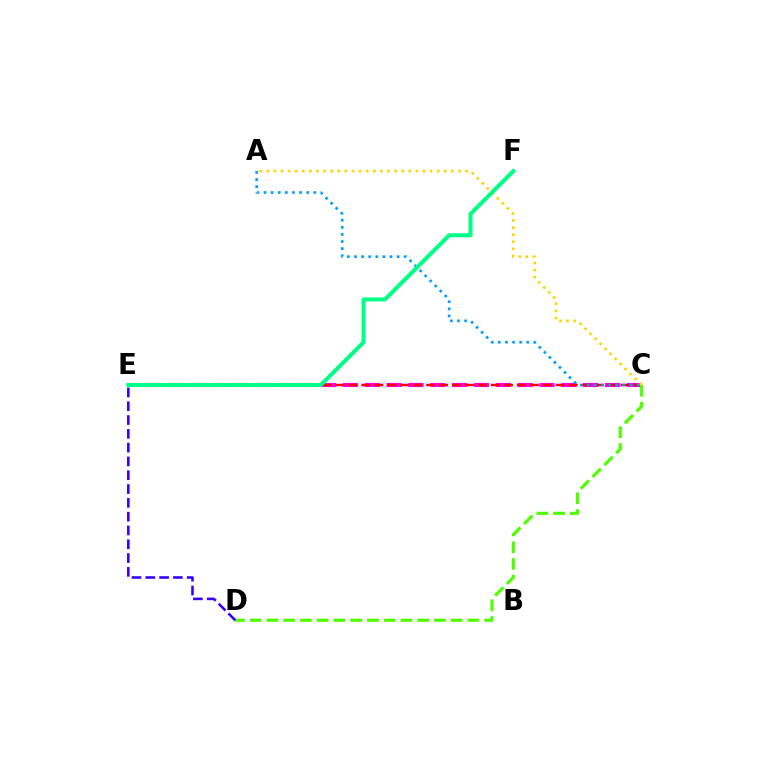{('C', 'E'): [{'color': '#ff00ed', 'line_style': 'dashed', 'thickness': 2.97}, {'color': '#ff0000', 'line_style': 'dashed', 'thickness': 1.76}], ('C', 'D'): [{'color': '#4fff00', 'line_style': 'dashed', 'thickness': 2.28}], ('A', 'C'): [{'color': '#ffd500', 'line_style': 'dotted', 'thickness': 1.93}, {'color': '#009eff', 'line_style': 'dotted', 'thickness': 1.93}], ('E', 'F'): [{'color': '#00ff86', 'line_style': 'solid', 'thickness': 2.89}], ('D', 'E'): [{'color': '#3700ff', 'line_style': 'dashed', 'thickness': 1.87}]}